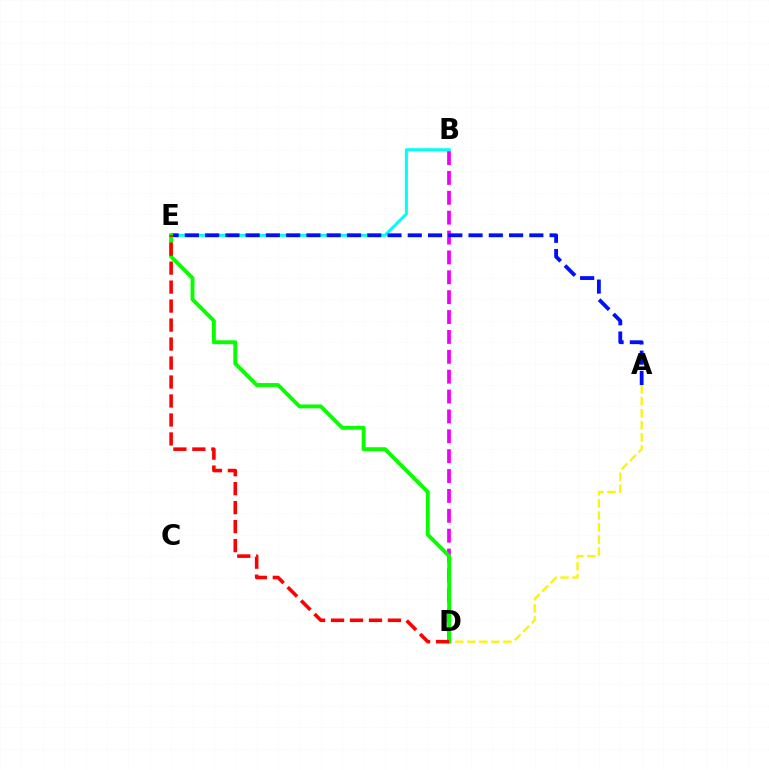{('B', 'D'): [{'color': '#ee00ff', 'line_style': 'dashed', 'thickness': 2.7}], ('B', 'E'): [{'color': '#00fff6', 'line_style': 'solid', 'thickness': 2.19}], ('A', 'E'): [{'color': '#0010ff', 'line_style': 'dashed', 'thickness': 2.75}], ('A', 'D'): [{'color': '#fcf500', 'line_style': 'dashed', 'thickness': 1.64}], ('D', 'E'): [{'color': '#08ff00', 'line_style': 'solid', 'thickness': 2.8}, {'color': '#ff0000', 'line_style': 'dashed', 'thickness': 2.58}]}